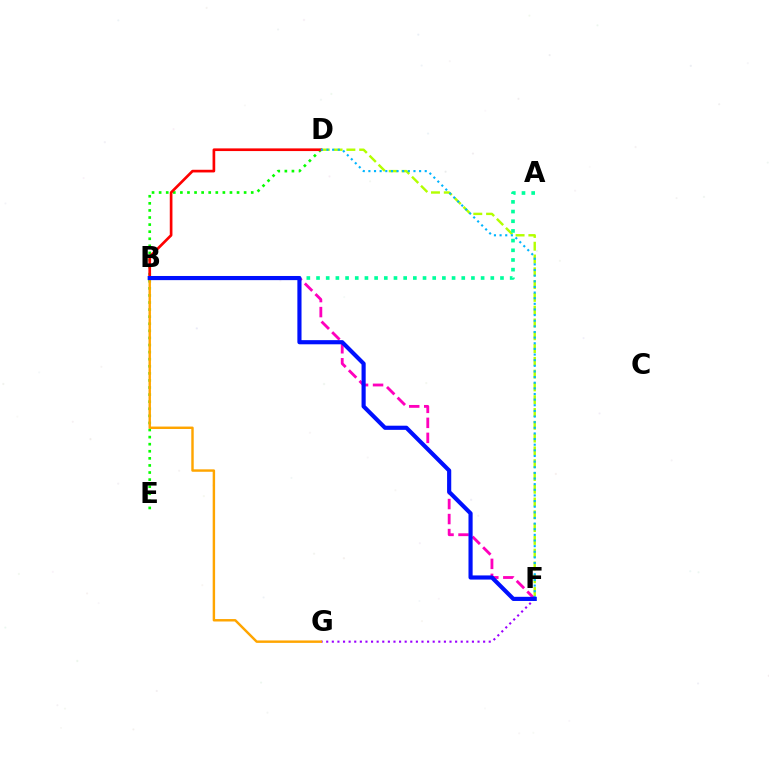{('F', 'G'): [{'color': '#9b00ff', 'line_style': 'dotted', 'thickness': 1.52}], ('B', 'F'): [{'color': '#ff00bd', 'line_style': 'dashed', 'thickness': 2.04}, {'color': '#0010ff', 'line_style': 'solid', 'thickness': 2.99}], ('D', 'F'): [{'color': '#b3ff00', 'line_style': 'dashed', 'thickness': 1.74}, {'color': '#00b5ff', 'line_style': 'dotted', 'thickness': 1.53}], ('A', 'B'): [{'color': '#00ff9d', 'line_style': 'dotted', 'thickness': 2.63}], ('D', 'E'): [{'color': '#08ff00', 'line_style': 'dotted', 'thickness': 1.92}], ('B', 'G'): [{'color': '#ffa500', 'line_style': 'solid', 'thickness': 1.75}], ('B', 'D'): [{'color': '#ff0000', 'line_style': 'solid', 'thickness': 1.92}]}